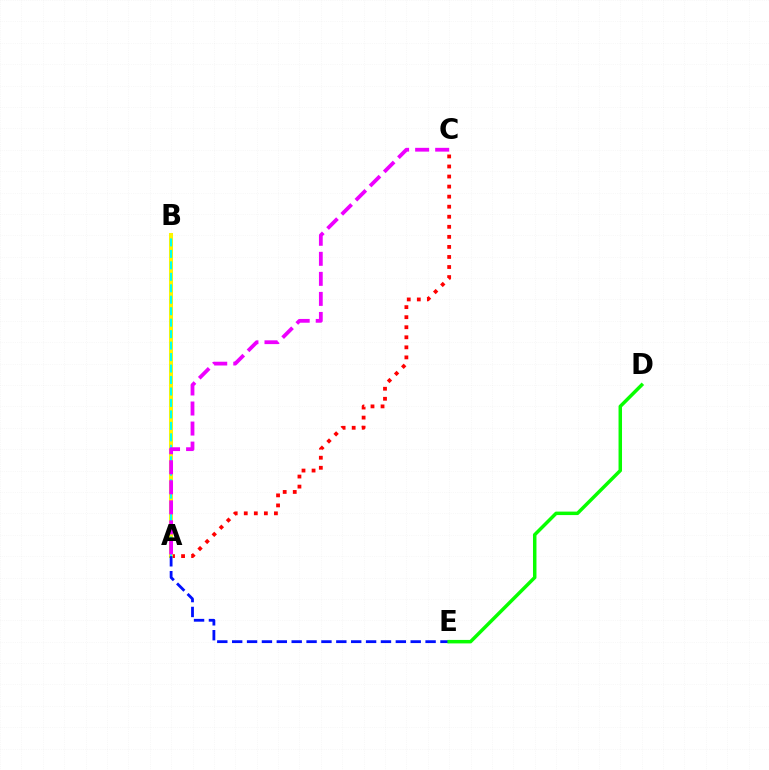{('A', 'C'): [{'color': '#ff0000', 'line_style': 'dotted', 'thickness': 2.73}, {'color': '#ee00ff', 'line_style': 'dashed', 'thickness': 2.72}], ('A', 'B'): [{'color': '#fcf500', 'line_style': 'solid', 'thickness': 2.89}, {'color': '#00fff6', 'line_style': 'dashed', 'thickness': 1.56}], ('A', 'E'): [{'color': '#0010ff', 'line_style': 'dashed', 'thickness': 2.02}], ('D', 'E'): [{'color': '#08ff00', 'line_style': 'solid', 'thickness': 2.51}]}